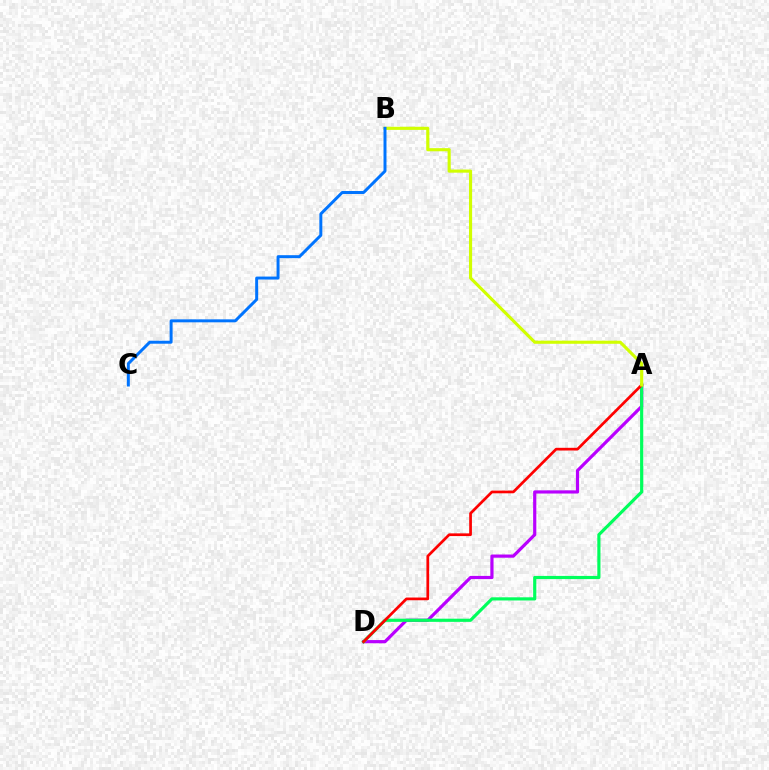{('A', 'D'): [{'color': '#b900ff', 'line_style': 'solid', 'thickness': 2.3}, {'color': '#00ff5c', 'line_style': 'solid', 'thickness': 2.28}, {'color': '#ff0000', 'line_style': 'solid', 'thickness': 1.95}], ('A', 'B'): [{'color': '#d1ff00', 'line_style': 'solid', 'thickness': 2.25}], ('B', 'C'): [{'color': '#0074ff', 'line_style': 'solid', 'thickness': 2.14}]}